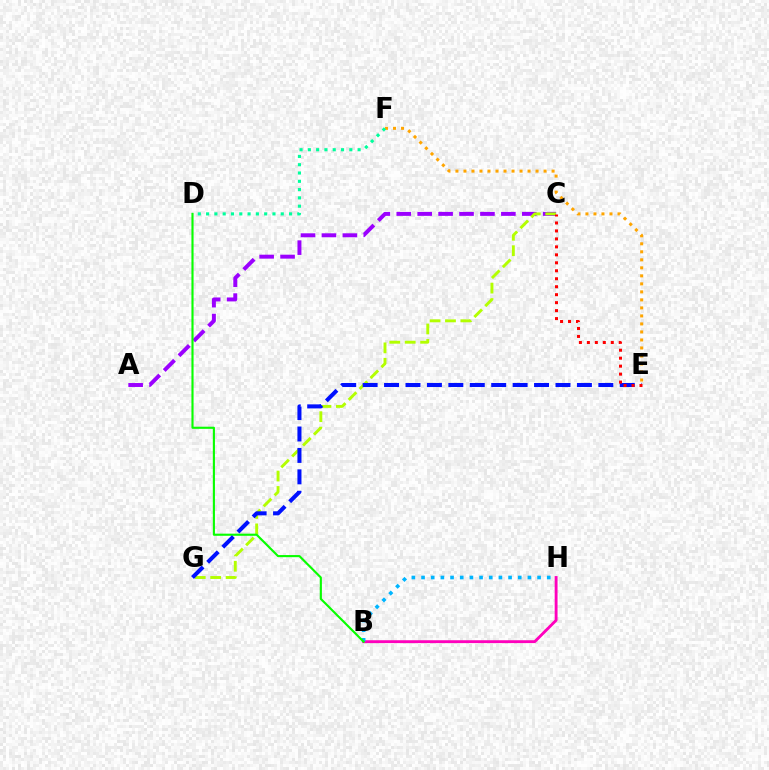{('E', 'F'): [{'color': '#ffa500', 'line_style': 'dotted', 'thickness': 2.18}], ('B', 'H'): [{'color': '#ff00bd', 'line_style': 'solid', 'thickness': 2.06}, {'color': '#00b5ff', 'line_style': 'dotted', 'thickness': 2.63}], ('A', 'C'): [{'color': '#9b00ff', 'line_style': 'dashed', 'thickness': 2.84}], ('C', 'G'): [{'color': '#b3ff00', 'line_style': 'dashed', 'thickness': 2.09}], ('B', 'D'): [{'color': '#08ff00', 'line_style': 'solid', 'thickness': 1.54}], ('E', 'G'): [{'color': '#0010ff', 'line_style': 'dashed', 'thickness': 2.91}], ('D', 'F'): [{'color': '#00ff9d', 'line_style': 'dotted', 'thickness': 2.25}], ('C', 'E'): [{'color': '#ff0000', 'line_style': 'dotted', 'thickness': 2.17}]}